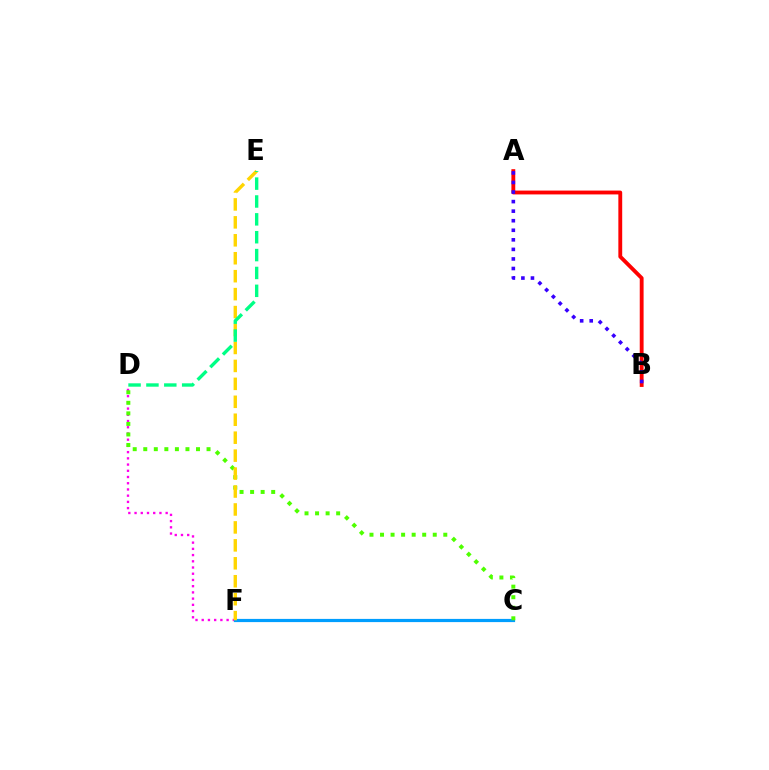{('D', 'F'): [{'color': '#ff00ed', 'line_style': 'dotted', 'thickness': 1.69}], ('C', 'F'): [{'color': '#009eff', 'line_style': 'solid', 'thickness': 2.3}], ('A', 'B'): [{'color': '#ff0000', 'line_style': 'solid', 'thickness': 2.77}, {'color': '#3700ff', 'line_style': 'dotted', 'thickness': 2.6}], ('C', 'D'): [{'color': '#4fff00', 'line_style': 'dotted', 'thickness': 2.87}], ('E', 'F'): [{'color': '#ffd500', 'line_style': 'dashed', 'thickness': 2.44}], ('D', 'E'): [{'color': '#00ff86', 'line_style': 'dashed', 'thickness': 2.43}]}